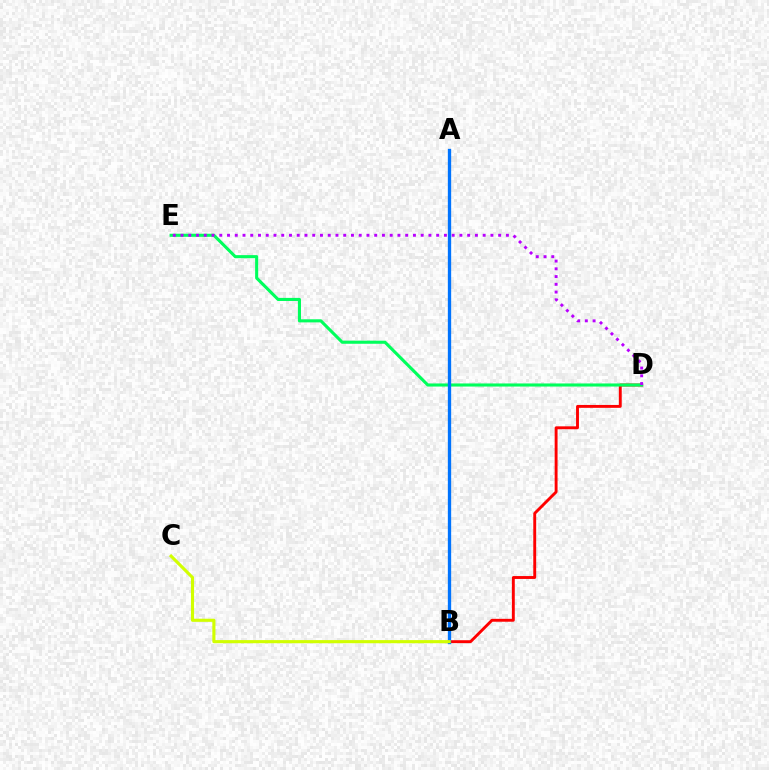{('B', 'D'): [{'color': '#ff0000', 'line_style': 'solid', 'thickness': 2.08}], ('D', 'E'): [{'color': '#00ff5c', 'line_style': 'solid', 'thickness': 2.23}, {'color': '#b900ff', 'line_style': 'dotted', 'thickness': 2.1}], ('A', 'B'): [{'color': '#0074ff', 'line_style': 'solid', 'thickness': 2.39}], ('B', 'C'): [{'color': '#d1ff00', 'line_style': 'solid', 'thickness': 2.24}]}